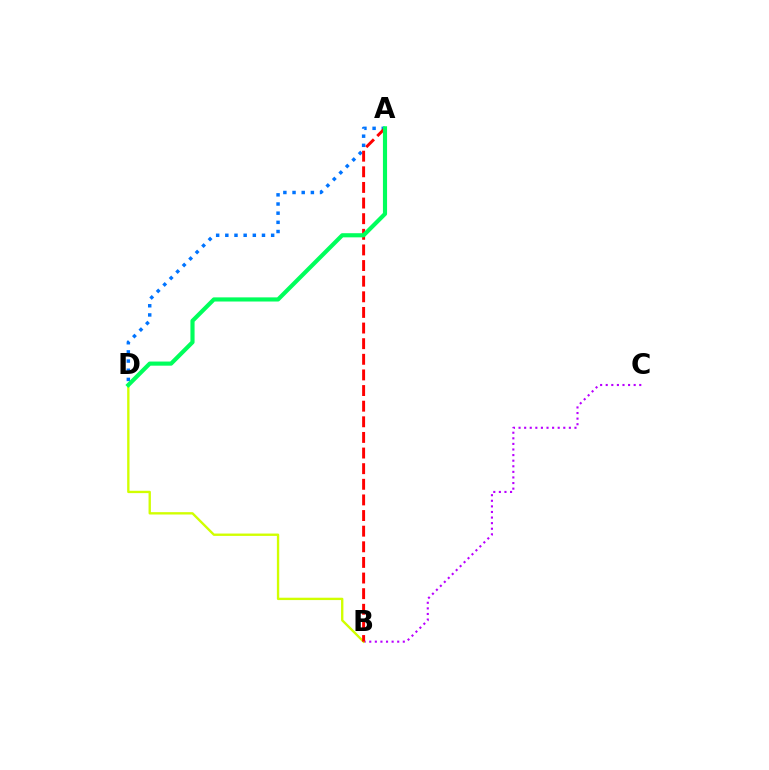{('A', 'D'): [{'color': '#0074ff', 'line_style': 'dotted', 'thickness': 2.49}, {'color': '#00ff5c', 'line_style': 'solid', 'thickness': 2.98}], ('B', 'C'): [{'color': '#b900ff', 'line_style': 'dotted', 'thickness': 1.52}], ('B', 'D'): [{'color': '#d1ff00', 'line_style': 'solid', 'thickness': 1.7}], ('A', 'B'): [{'color': '#ff0000', 'line_style': 'dashed', 'thickness': 2.12}]}